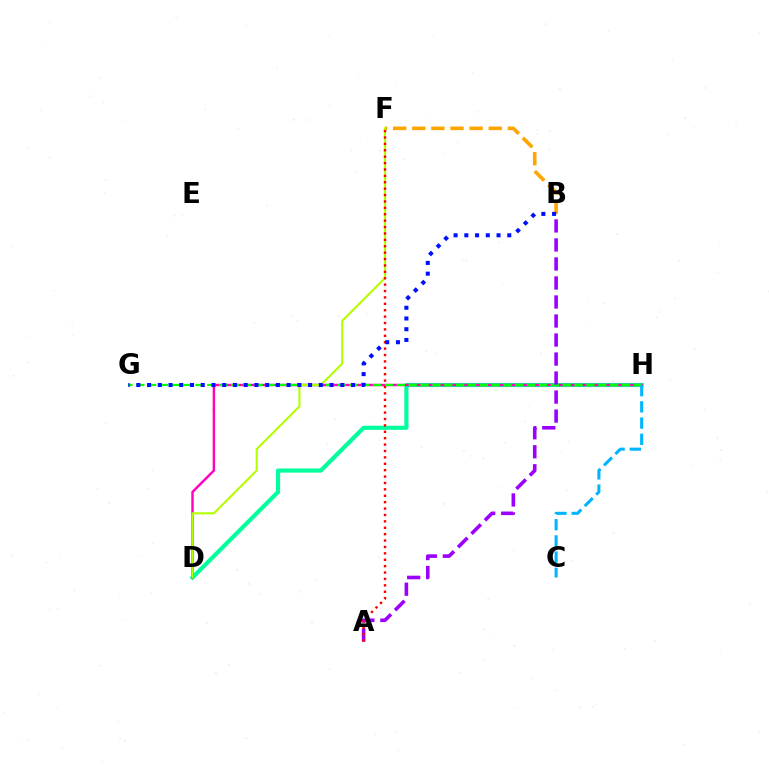{('D', 'H'): [{'color': '#00ff9d', 'line_style': 'solid', 'thickness': 2.99}, {'color': '#ff00bd', 'line_style': 'solid', 'thickness': 1.75}], ('B', 'F'): [{'color': '#ffa500', 'line_style': 'dashed', 'thickness': 2.6}], ('G', 'H'): [{'color': '#08ff00', 'line_style': 'dashed', 'thickness': 1.61}], ('A', 'B'): [{'color': '#9b00ff', 'line_style': 'dashed', 'thickness': 2.58}], ('D', 'F'): [{'color': '#b3ff00', 'line_style': 'solid', 'thickness': 1.52}], ('A', 'F'): [{'color': '#ff0000', 'line_style': 'dotted', 'thickness': 1.74}], ('B', 'G'): [{'color': '#0010ff', 'line_style': 'dotted', 'thickness': 2.92}], ('C', 'H'): [{'color': '#00b5ff', 'line_style': 'dashed', 'thickness': 2.2}]}